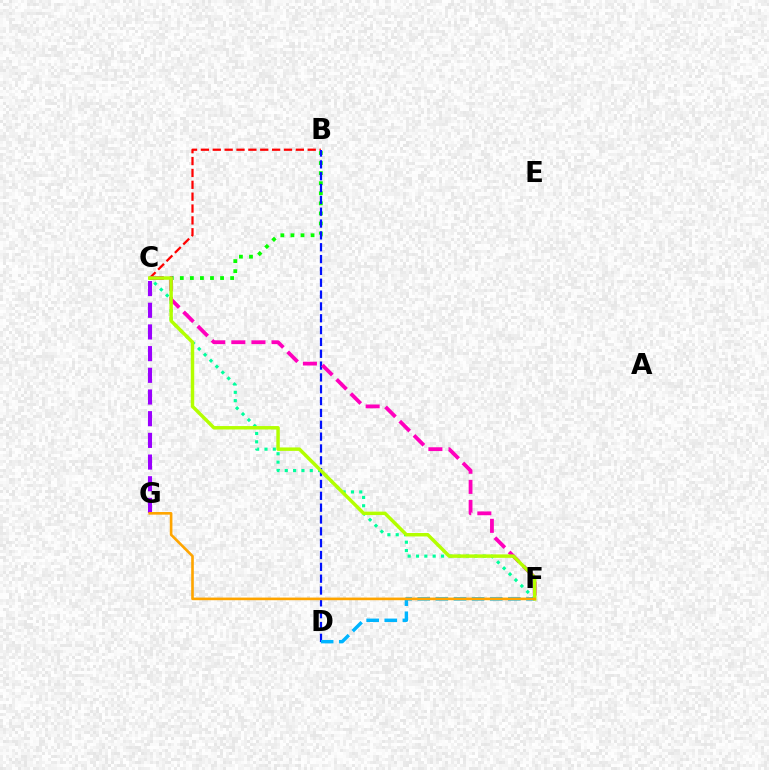{('C', 'F'): [{'color': '#00ff9d', 'line_style': 'dotted', 'thickness': 2.26}, {'color': '#ff00bd', 'line_style': 'dashed', 'thickness': 2.73}, {'color': '#b3ff00', 'line_style': 'solid', 'thickness': 2.49}], ('C', 'G'): [{'color': '#9b00ff', 'line_style': 'dashed', 'thickness': 2.95}], ('B', 'C'): [{'color': '#08ff00', 'line_style': 'dotted', 'thickness': 2.73}, {'color': '#ff0000', 'line_style': 'dashed', 'thickness': 1.61}], ('B', 'D'): [{'color': '#0010ff', 'line_style': 'dashed', 'thickness': 1.61}], ('D', 'F'): [{'color': '#00b5ff', 'line_style': 'dashed', 'thickness': 2.46}], ('F', 'G'): [{'color': '#ffa500', 'line_style': 'solid', 'thickness': 1.9}]}